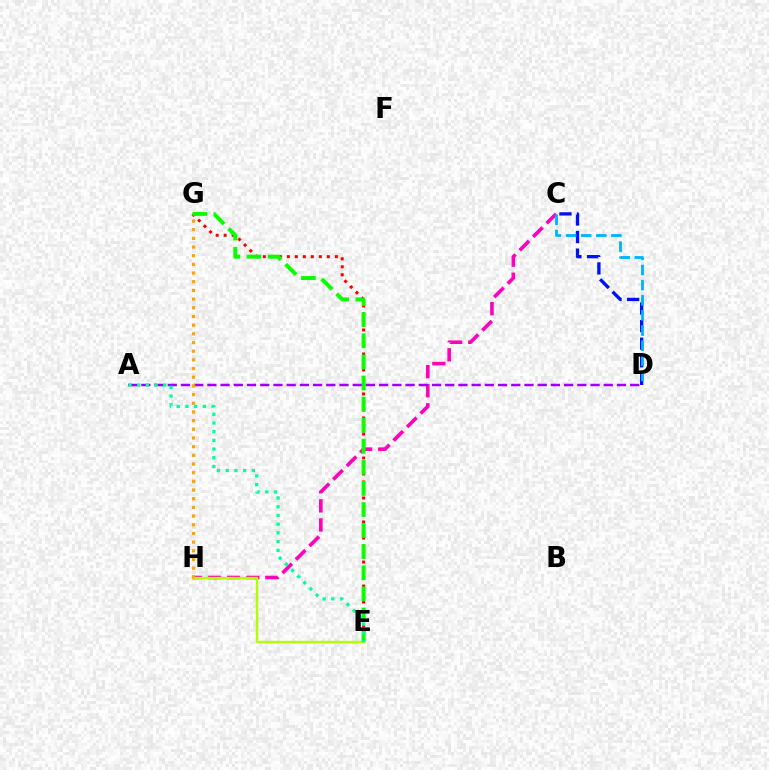{('C', 'D'): [{'color': '#0010ff', 'line_style': 'dashed', 'thickness': 2.39}, {'color': '#00b5ff', 'line_style': 'dashed', 'thickness': 2.06}], ('C', 'H'): [{'color': '#ff00bd', 'line_style': 'dashed', 'thickness': 2.6}], ('E', 'H'): [{'color': '#b3ff00', 'line_style': 'solid', 'thickness': 1.74}], ('E', 'G'): [{'color': '#ff0000', 'line_style': 'dotted', 'thickness': 2.17}, {'color': '#08ff00', 'line_style': 'dashed', 'thickness': 2.86}], ('A', 'D'): [{'color': '#9b00ff', 'line_style': 'dashed', 'thickness': 1.79}], ('G', 'H'): [{'color': '#ffa500', 'line_style': 'dotted', 'thickness': 2.36}], ('A', 'E'): [{'color': '#00ff9d', 'line_style': 'dotted', 'thickness': 2.37}]}